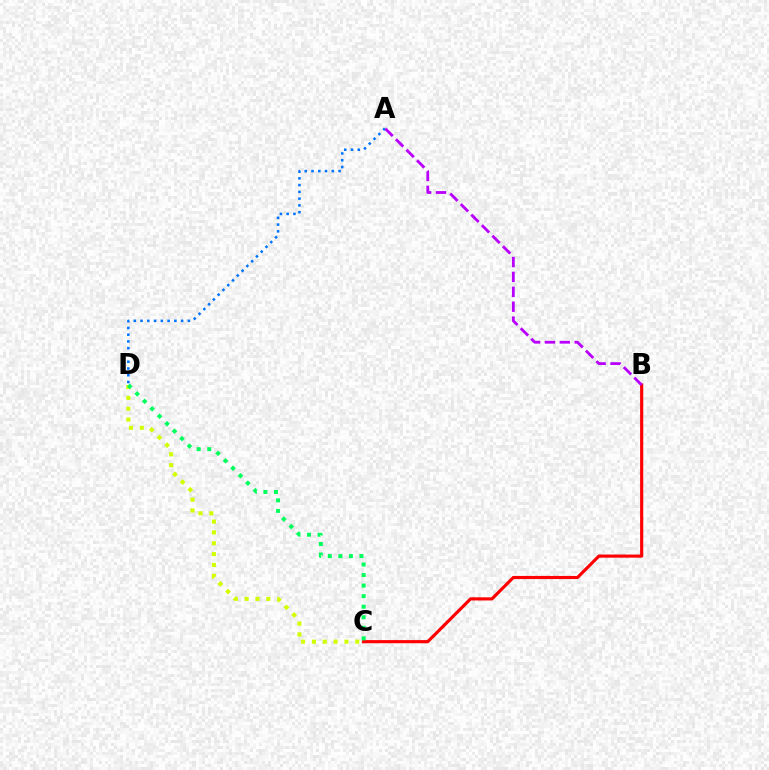{('C', 'D'): [{'color': '#d1ff00', 'line_style': 'dotted', 'thickness': 2.94}, {'color': '#00ff5c', 'line_style': 'dotted', 'thickness': 2.87}], ('A', 'D'): [{'color': '#0074ff', 'line_style': 'dotted', 'thickness': 1.84}], ('B', 'C'): [{'color': '#ff0000', 'line_style': 'solid', 'thickness': 2.26}], ('A', 'B'): [{'color': '#b900ff', 'line_style': 'dashed', 'thickness': 2.02}]}